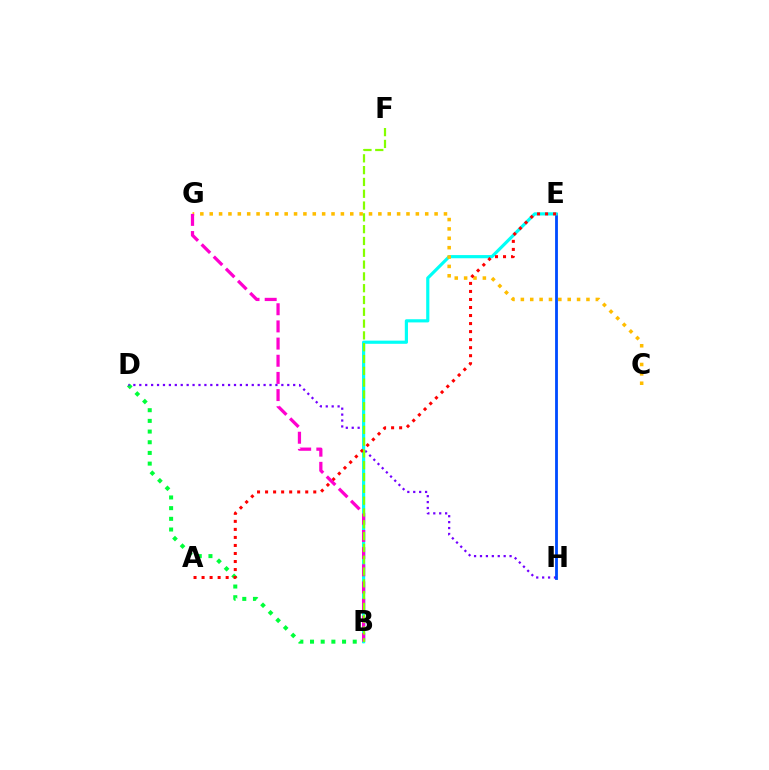{('B', 'D'): [{'color': '#00ff39', 'line_style': 'dotted', 'thickness': 2.9}], ('D', 'H'): [{'color': '#7200ff', 'line_style': 'dotted', 'thickness': 1.61}], ('E', 'H'): [{'color': '#004bff', 'line_style': 'solid', 'thickness': 2.03}], ('B', 'E'): [{'color': '#00fff6', 'line_style': 'solid', 'thickness': 2.28}], ('C', 'G'): [{'color': '#ffbd00', 'line_style': 'dotted', 'thickness': 2.55}], ('A', 'E'): [{'color': '#ff0000', 'line_style': 'dotted', 'thickness': 2.18}], ('B', 'G'): [{'color': '#ff00cf', 'line_style': 'dashed', 'thickness': 2.33}], ('B', 'F'): [{'color': '#84ff00', 'line_style': 'dashed', 'thickness': 1.6}]}